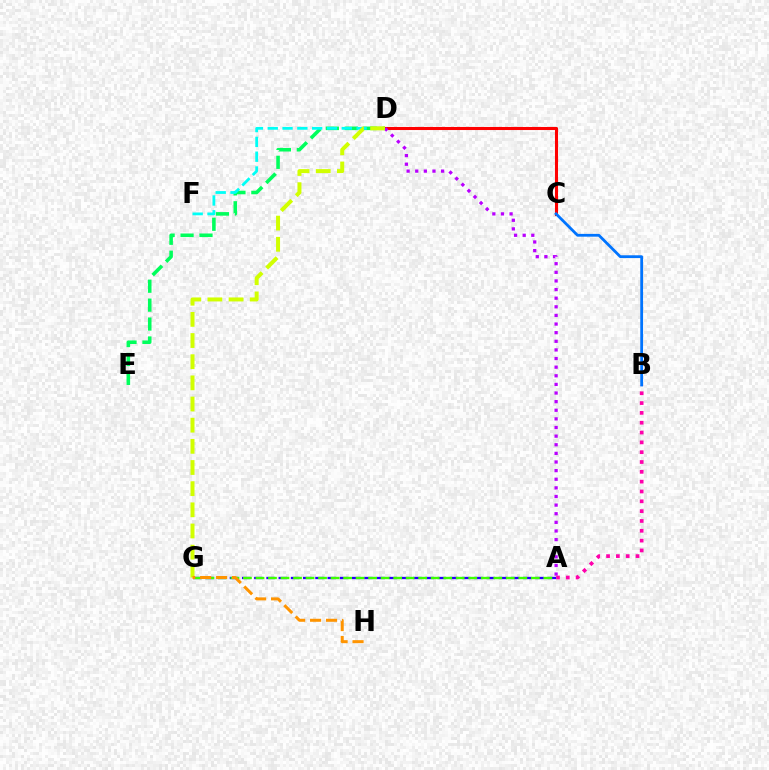{('A', 'G'): [{'color': '#2500ff', 'line_style': 'dashed', 'thickness': 1.66}, {'color': '#3dff00', 'line_style': 'dashed', 'thickness': 1.7}], ('C', 'D'): [{'color': '#ff0000', 'line_style': 'solid', 'thickness': 2.21}], ('A', 'D'): [{'color': '#b900ff', 'line_style': 'dotted', 'thickness': 2.34}], ('D', 'E'): [{'color': '#00ff5c', 'line_style': 'dashed', 'thickness': 2.57}], ('D', 'F'): [{'color': '#00fff6', 'line_style': 'dashed', 'thickness': 2.01}], ('A', 'B'): [{'color': '#ff00ac', 'line_style': 'dotted', 'thickness': 2.67}], ('D', 'G'): [{'color': '#d1ff00', 'line_style': 'dashed', 'thickness': 2.87}], ('G', 'H'): [{'color': '#ff9400', 'line_style': 'dashed', 'thickness': 2.17}], ('B', 'C'): [{'color': '#0074ff', 'line_style': 'solid', 'thickness': 2.01}]}